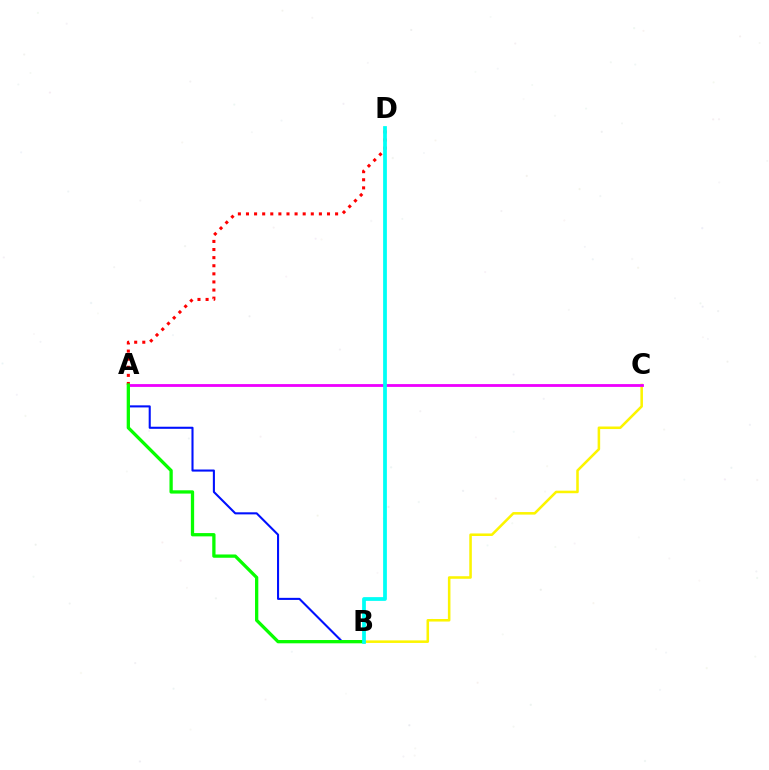{('B', 'C'): [{'color': '#fcf500', 'line_style': 'solid', 'thickness': 1.83}], ('A', 'C'): [{'color': '#ee00ff', 'line_style': 'solid', 'thickness': 2.03}], ('A', 'B'): [{'color': '#0010ff', 'line_style': 'solid', 'thickness': 1.5}, {'color': '#08ff00', 'line_style': 'solid', 'thickness': 2.37}], ('A', 'D'): [{'color': '#ff0000', 'line_style': 'dotted', 'thickness': 2.2}], ('B', 'D'): [{'color': '#00fff6', 'line_style': 'solid', 'thickness': 2.7}]}